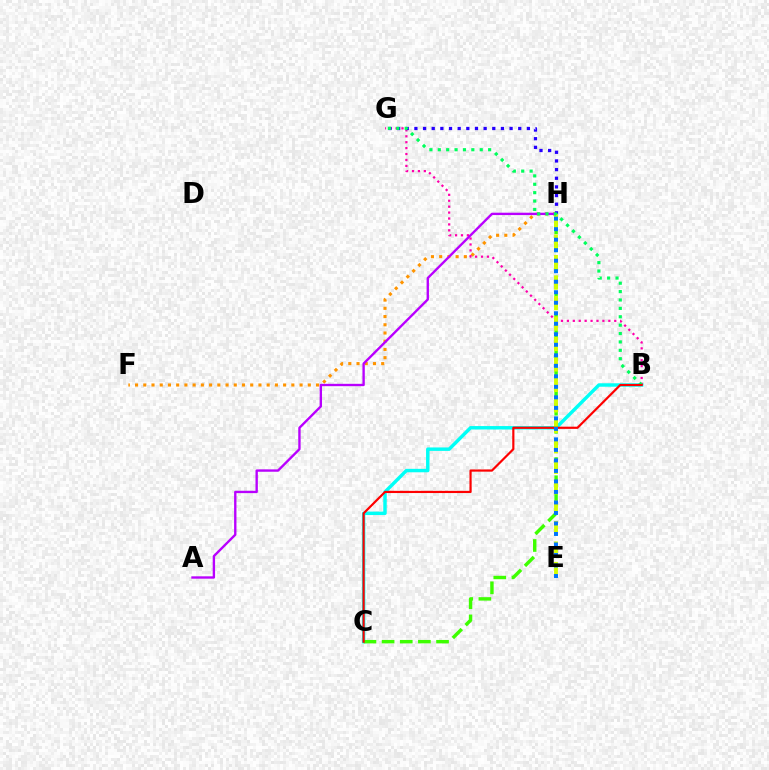{('B', 'C'): [{'color': '#00fff6', 'line_style': 'solid', 'thickness': 2.48}, {'color': '#ff0000', 'line_style': 'solid', 'thickness': 1.57}], ('F', 'H'): [{'color': '#ff9400', 'line_style': 'dotted', 'thickness': 2.24}], ('C', 'H'): [{'color': '#3dff00', 'line_style': 'dashed', 'thickness': 2.47}], ('B', 'G'): [{'color': '#ff00ac', 'line_style': 'dotted', 'thickness': 1.61}, {'color': '#00ff5c', 'line_style': 'dotted', 'thickness': 2.28}], ('A', 'H'): [{'color': '#b900ff', 'line_style': 'solid', 'thickness': 1.7}], ('G', 'H'): [{'color': '#2500ff', 'line_style': 'dotted', 'thickness': 2.35}], ('E', 'H'): [{'color': '#d1ff00', 'line_style': 'dashed', 'thickness': 2.78}, {'color': '#0074ff', 'line_style': 'dotted', 'thickness': 2.86}]}